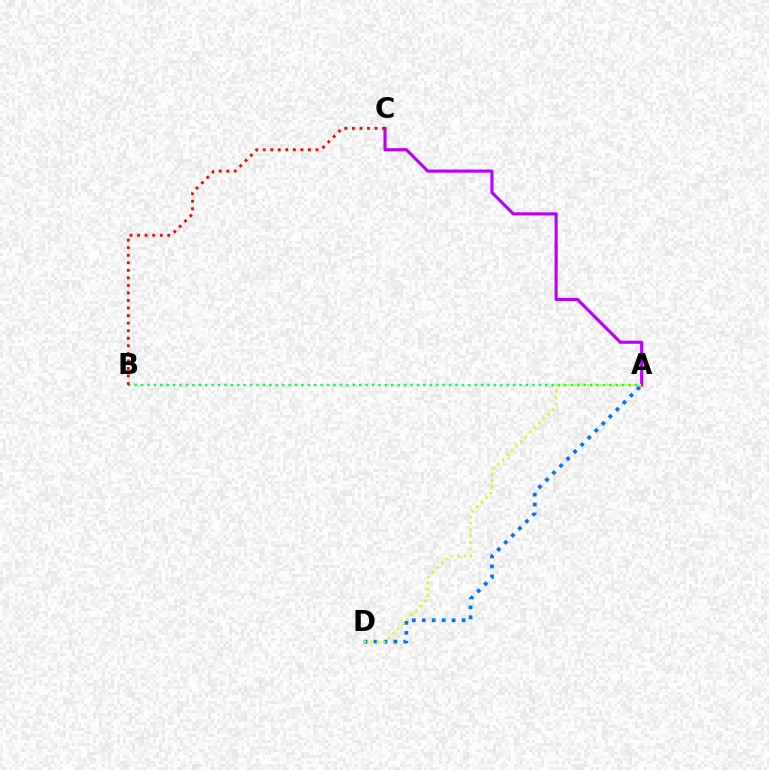{('A', 'D'): [{'color': '#0074ff', 'line_style': 'dotted', 'thickness': 2.7}, {'color': '#d1ff00', 'line_style': 'dotted', 'thickness': 1.75}], ('A', 'B'): [{'color': '#00ff5c', 'line_style': 'dotted', 'thickness': 1.74}], ('A', 'C'): [{'color': '#b900ff', 'line_style': 'solid', 'thickness': 2.25}], ('B', 'C'): [{'color': '#ff0000', 'line_style': 'dotted', 'thickness': 2.05}]}